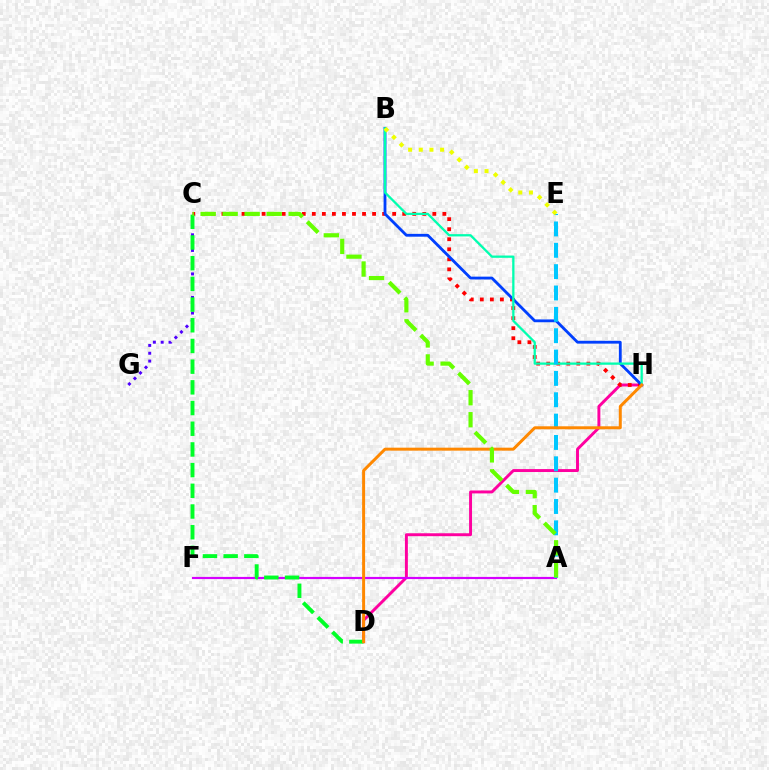{('D', 'H'): [{'color': '#ff00a0', 'line_style': 'solid', 'thickness': 2.11}, {'color': '#ff8800', 'line_style': 'solid', 'thickness': 2.15}], ('C', 'G'): [{'color': '#4f00ff', 'line_style': 'dotted', 'thickness': 2.13}], ('C', 'H'): [{'color': '#ff0000', 'line_style': 'dotted', 'thickness': 2.73}], ('B', 'H'): [{'color': '#003fff', 'line_style': 'solid', 'thickness': 2.03}, {'color': '#00ffaf', 'line_style': 'solid', 'thickness': 1.64}], ('A', 'F'): [{'color': '#d600ff', 'line_style': 'solid', 'thickness': 1.57}], ('C', 'D'): [{'color': '#00ff27', 'line_style': 'dashed', 'thickness': 2.81}], ('A', 'E'): [{'color': '#00c7ff', 'line_style': 'dashed', 'thickness': 2.9}], ('B', 'E'): [{'color': '#eeff00', 'line_style': 'dotted', 'thickness': 2.9}], ('A', 'C'): [{'color': '#66ff00', 'line_style': 'dashed', 'thickness': 2.99}]}